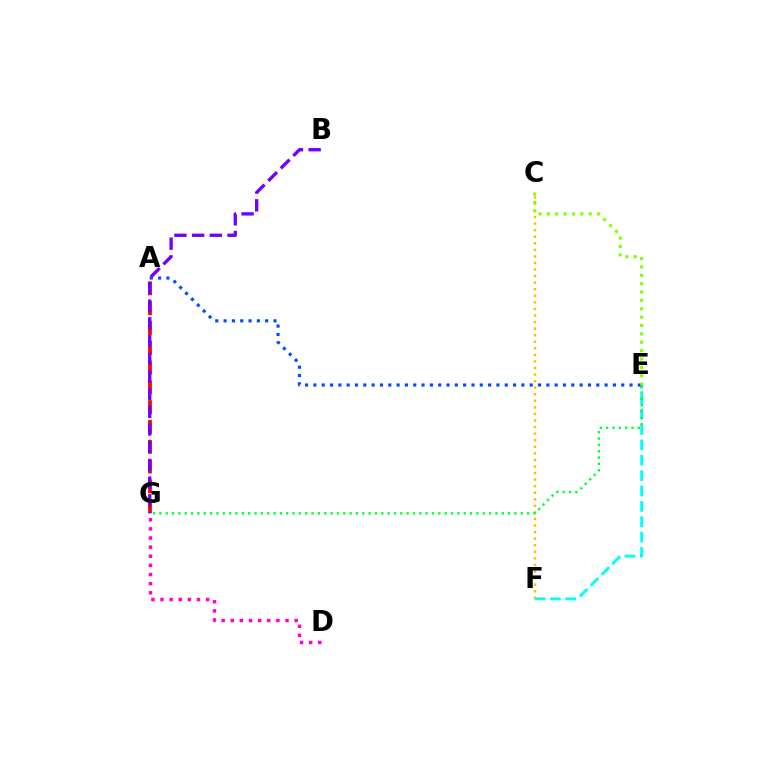{('E', 'F'): [{'color': '#00fff6', 'line_style': 'dashed', 'thickness': 2.09}], ('D', 'G'): [{'color': '#ff00cf', 'line_style': 'dotted', 'thickness': 2.48}], ('C', 'F'): [{'color': '#ffbd00', 'line_style': 'dotted', 'thickness': 1.78}], ('A', 'G'): [{'color': '#ff0000', 'line_style': 'dashed', 'thickness': 2.69}], ('A', 'E'): [{'color': '#004bff', 'line_style': 'dotted', 'thickness': 2.26}], ('E', 'G'): [{'color': '#00ff39', 'line_style': 'dotted', 'thickness': 1.72}], ('C', 'E'): [{'color': '#84ff00', 'line_style': 'dotted', 'thickness': 2.27}], ('B', 'G'): [{'color': '#7200ff', 'line_style': 'dashed', 'thickness': 2.4}]}